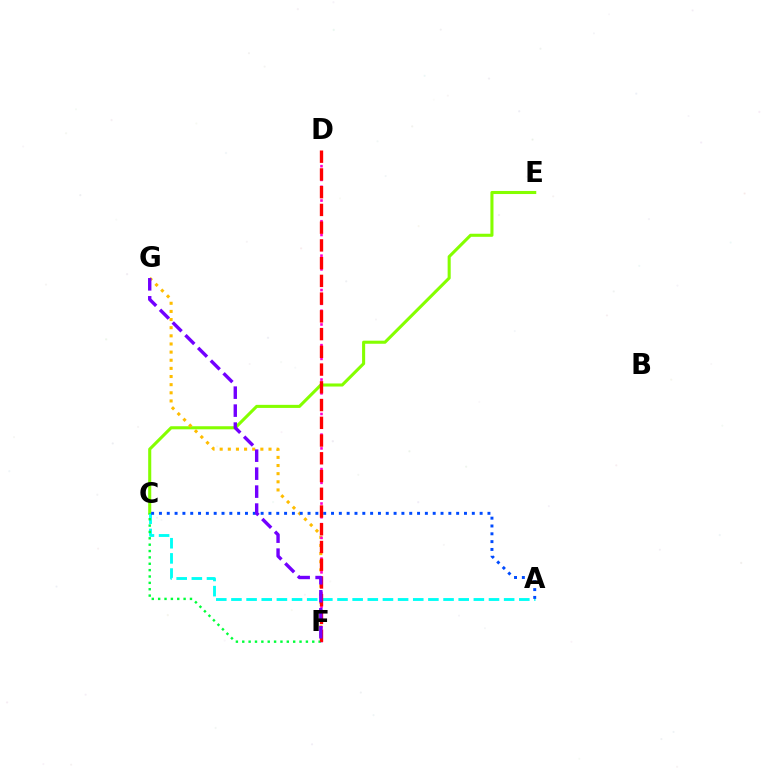{('C', 'E'): [{'color': '#84ff00', 'line_style': 'solid', 'thickness': 2.21}], ('F', 'G'): [{'color': '#ffbd00', 'line_style': 'dotted', 'thickness': 2.21}, {'color': '#7200ff', 'line_style': 'dashed', 'thickness': 2.44}], ('A', 'C'): [{'color': '#00fff6', 'line_style': 'dashed', 'thickness': 2.06}, {'color': '#004bff', 'line_style': 'dotted', 'thickness': 2.13}], ('D', 'F'): [{'color': '#ff00cf', 'line_style': 'dotted', 'thickness': 1.87}, {'color': '#ff0000', 'line_style': 'dashed', 'thickness': 2.41}], ('C', 'F'): [{'color': '#00ff39', 'line_style': 'dotted', 'thickness': 1.73}]}